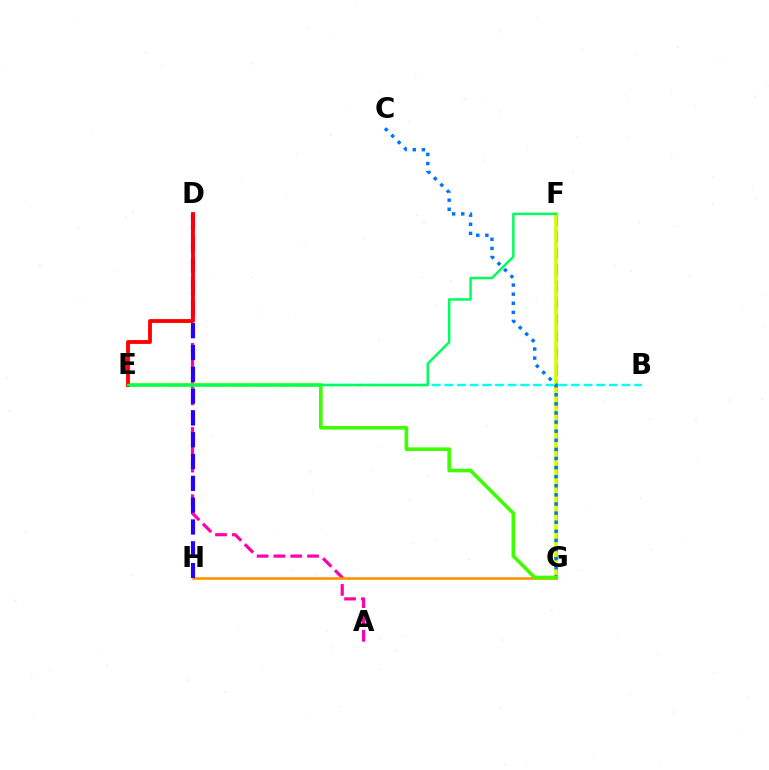{('A', 'D'): [{'color': '#ff00ac', 'line_style': 'dashed', 'thickness': 2.28}], ('F', 'G'): [{'color': '#b900ff', 'line_style': 'dashed', 'thickness': 2.25}, {'color': '#d1ff00', 'line_style': 'solid', 'thickness': 2.64}], ('G', 'H'): [{'color': '#ff9400', 'line_style': 'solid', 'thickness': 1.89}], ('B', 'E'): [{'color': '#00fff6', 'line_style': 'dashed', 'thickness': 1.72}], ('D', 'H'): [{'color': '#2500ff', 'line_style': 'dashed', 'thickness': 2.96}], ('C', 'G'): [{'color': '#0074ff', 'line_style': 'dotted', 'thickness': 2.47}], ('E', 'G'): [{'color': '#3dff00', 'line_style': 'solid', 'thickness': 2.61}], ('D', 'E'): [{'color': '#ff0000', 'line_style': 'solid', 'thickness': 2.76}], ('E', 'F'): [{'color': '#00ff5c', 'line_style': 'solid', 'thickness': 1.79}]}